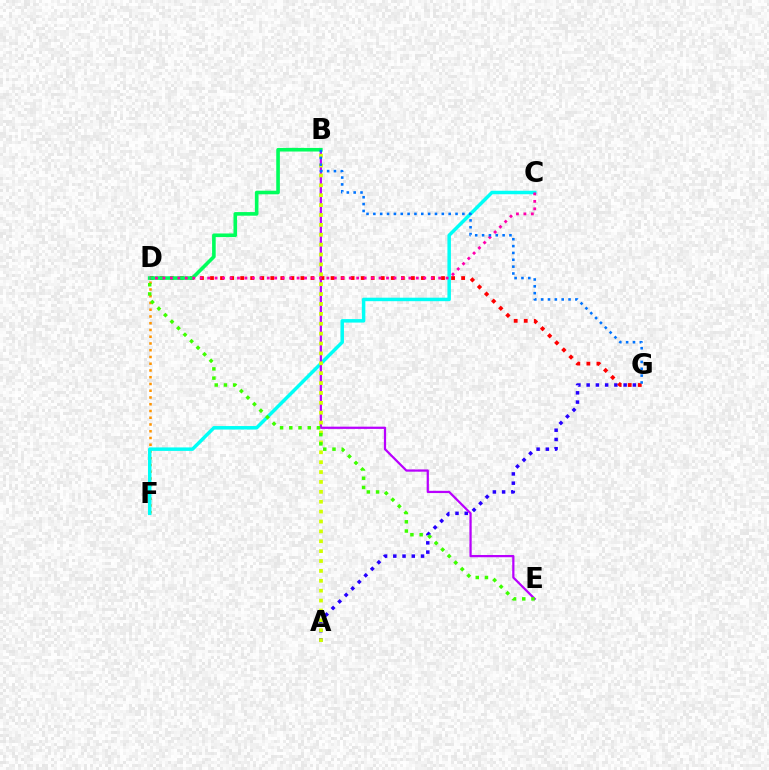{('D', 'F'): [{'color': '#ff9400', 'line_style': 'dotted', 'thickness': 1.83}], ('C', 'F'): [{'color': '#00fff6', 'line_style': 'solid', 'thickness': 2.51}], ('A', 'G'): [{'color': '#2500ff', 'line_style': 'dotted', 'thickness': 2.51}], ('B', 'E'): [{'color': '#b900ff', 'line_style': 'solid', 'thickness': 1.61}], ('D', 'G'): [{'color': '#ff0000', 'line_style': 'dotted', 'thickness': 2.73}], ('A', 'B'): [{'color': '#d1ff00', 'line_style': 'dotted', 'thickness': 2.69}], ('D', 'E'): [{'color': '#3dff00', 'line_style': 'dotted', 'thickness': 2.51}], ('B', 'D'): [{'color': '#00ff5c', 'line_style': 'solid', 'thickness': 2.6}], ('C', 'D'): [{'color': '#ff00ac', 'line_style': 'dotted', 'thickness': 2.02}], ('B', 'G'): [{'color': '#0074ff', 'line_style': 'dotted', 'thickness': 1.86}]}